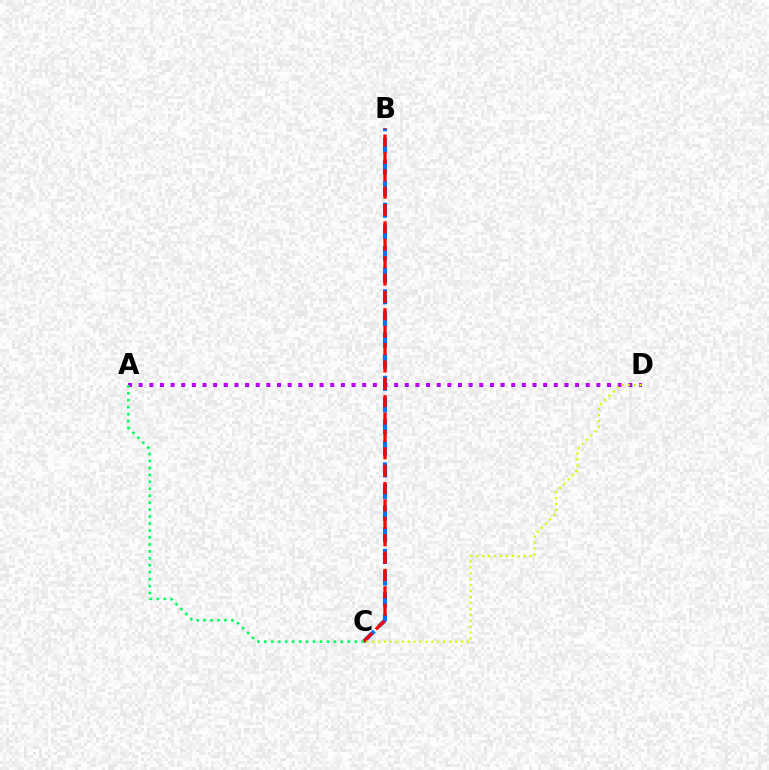{('B', 'C'): [{'color': '#0074ff', 'line_style': 'dashed', 'thickness': 2.94}, {'color': '#ff0000', 'line_style': 'dashed', 'thickness': 2.36}], ('A', 'D'): [{'color': '#b900ff', 'line_style': 'dotted', 'thickness': 2.89}], ('A', 'C'): [{'color': '#00ff5c', 'line_style': 'dotted', 'thickness': 1.89}], ('C', 'D'): [{'color': '#d1ff00', 'line_style': 'dotted', 'thickness': 1.61}]}